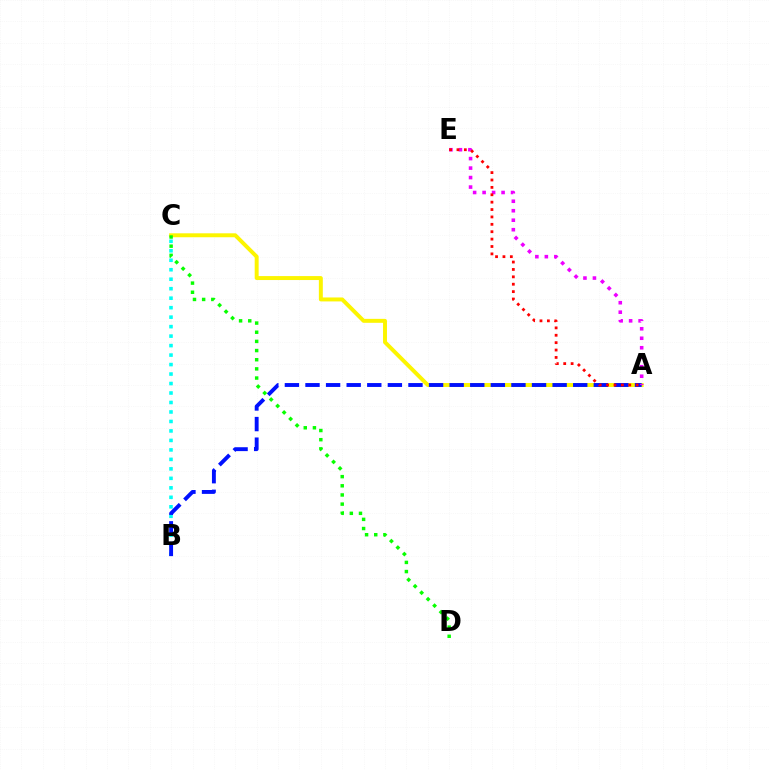{('A', 'C'): [{'color': '#fcf500', 'line_style': 'solid', 'thickness': 2.84}], ('B', 'C'): [{'color': '#00fff6', 'line_style': 'dotted', 'thickness': 2.58}], ('A', 'B'): [{'color': '#0010ff', 'line_style': 'dashed', 'thickness': 2.8}], ('C', 'D'): [{'color': '#08ff00', 'line_style': 'dotted', 'thickness': 2.49}], ('A', 'E'): [{'color': '#ee00ff', 'line_style': 'dotted', 'thickness': 2.58}, {'color': '#ff0000', 'line_style': 'dotted', 'thickness': 2.01}]}